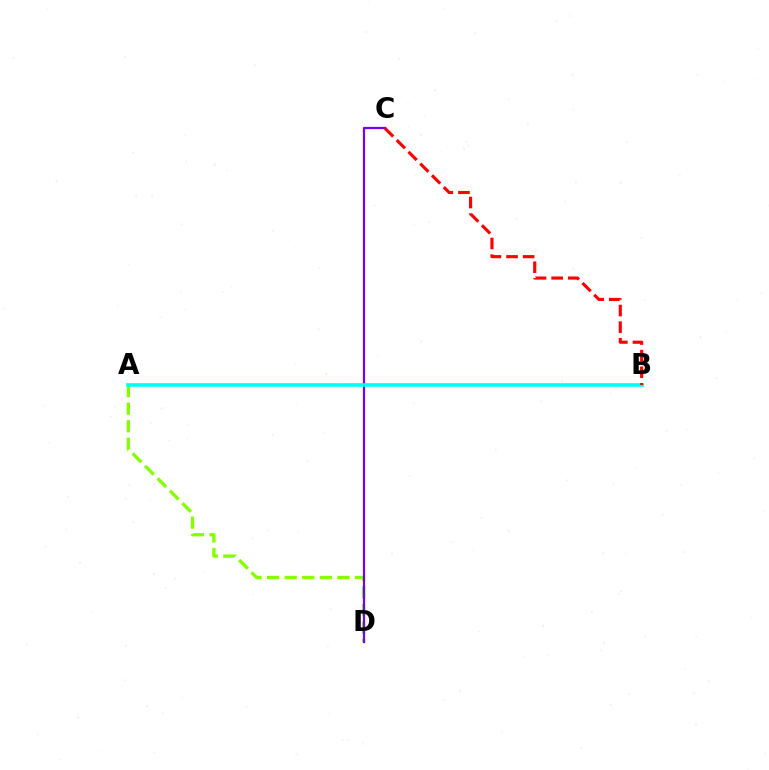{('A', 'D'): [{'color': '#84ff00', 'line_style': 'dashed', 'thickness': 2.39}], ('C', 'D'): [{'color': '#7200ff', 'line_style': 'solid', 'thickness': 1.61}], ('A', 'B'): [{'color': '#00fff6', 'line_style': 'solid', 'thickness': 2.61}], ('B', 'C'): [{'color': '#ff0000', 'line_style': 'dashed', 'thickness': 2.26}]}